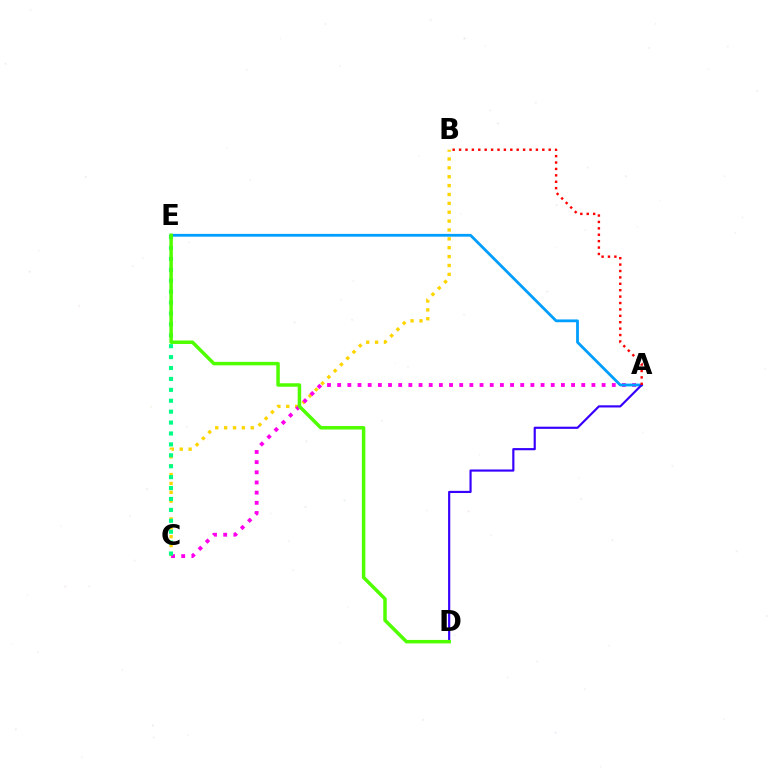{('B', 'C'): [{'color': '#ffd500', 'line_style': 'dotted', 'thickness': 2.41}], ('A', 'C'): [{'color': '#ff00ed', 'line_style': 'dotted', 'thickness': 2.76}], ('A', 'E'): [{'color': '#009eff', 'line_style': 'solid', 'thickness': 2.01}], ('A', 'D'): [{'color': '#3700ff', 'line_style': 'solid', 'thickness': 1.56}], ('C', 'E'): [{'color': '#00ff86', 'line_style': 'dotted', 'thickness': 2.97}], ('D', 'E'): [{'color': '#4fff00', 'line_style': 'solid', 'thickness': 2.51}], ('A', 'B'): [{'color': '#ff0000', 'line_style': 'dotted', 'thickness': 1.74}]}